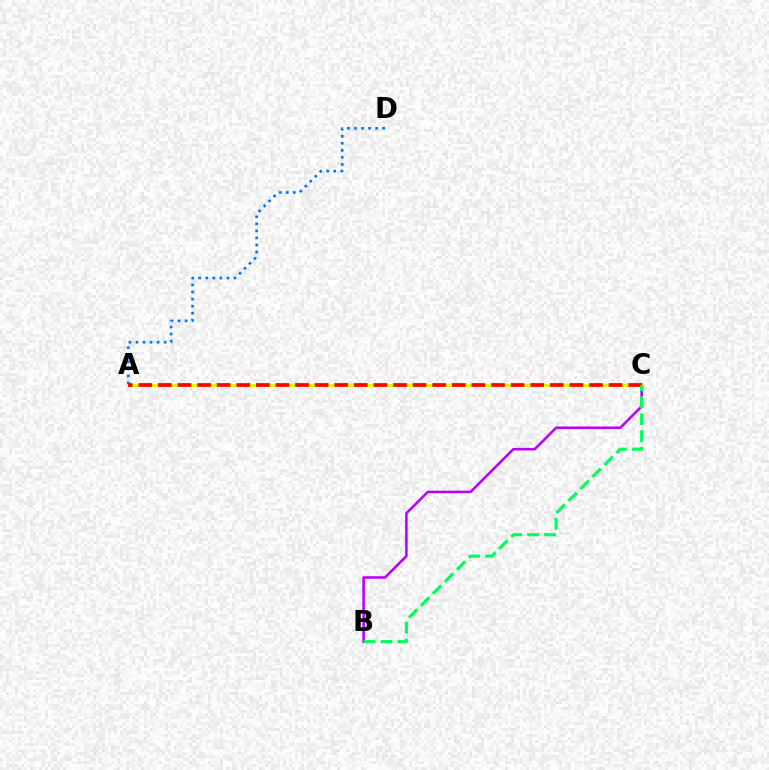{('B', 'C'): [{'color': '#b900ff', 'line_style': 'solid', 'thickness': 1.85}, {'color': '#00ff5c', 'line_style': 'dashed', 'thickness': 2.3}], ('A', 'D'): [{'color': '#0074ff', 'line_style': 'dotted', 'thickness': 1.92}], ('A', 'C'): [{'color': '#d1ff00', 'line_style': 'solid', 'thickness': 2.25}, {'color': '#ff0000', 'line_style': 'dashed', 'thickness': 2.66}]}